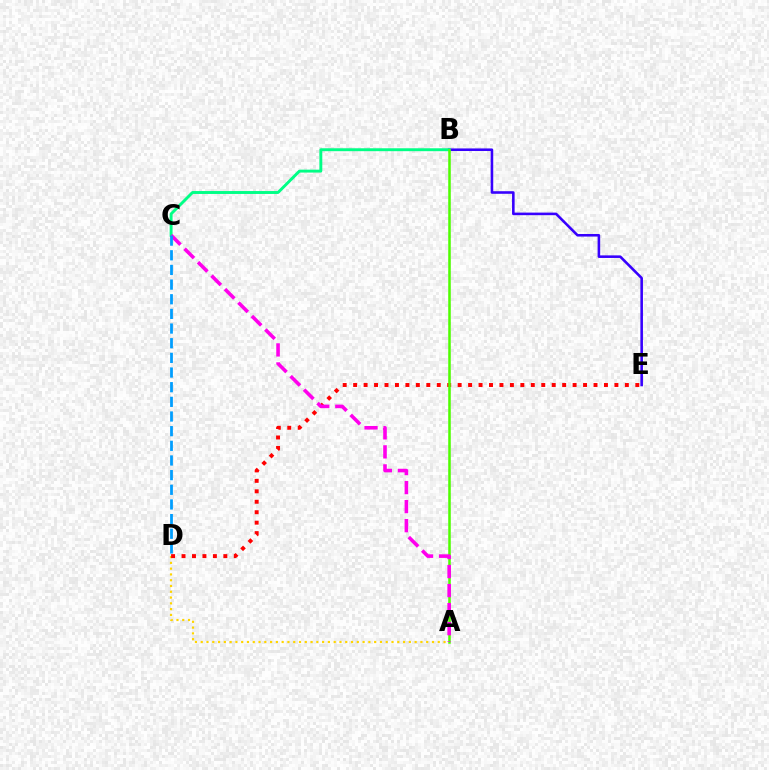{('B', 'E'): [{'color': '#3700ff', 'line_style': 'solid', 'thickness': 1.86}], ('A', 'D'): [{'color': '#ffd500', 'line_style': 'dotted', 'thickness': 1.57}], ('D', 'E'): [{'color': '#ff0000', 'line_style': 'dotted', 'thickness': 2.84}], ('B', 'C'): [{'color': '#00ff86', 'line_style': 'solid', 'thickness': 2.1}], ('A', 'B'): [{'color': '#4fff00', 'line_style': 'solid', 'thickness': 1.83}], ('A', 'C'): [{'color': '#ff00ed', 'line_style': 'dashed', 'thickness': 2.59}], ('C', 'D'): [{'color': '#009eff', 'line_style': 'dashed', 'thickness': 1.99}]}